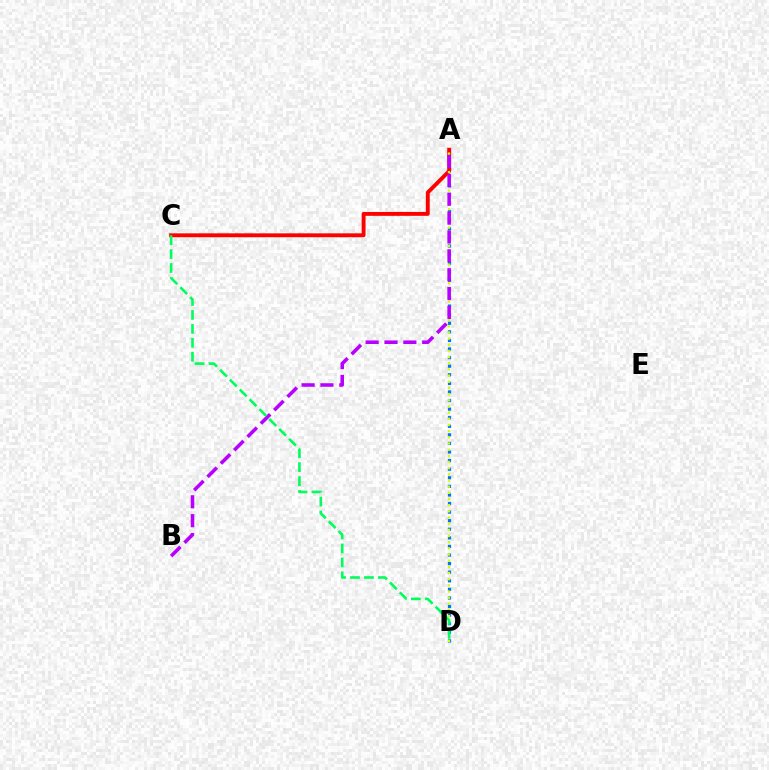{('A', 'D'): [{'color': '#0074ff', 'line_style': 'dotted', 'thickness': 2.33}, {'color': '#d1ff00', 'line_style': 'dotted', 'thickness': 1.68}], ('A', 'C'): [{'color': '#ff0000', 'line_style': 'solid', 'thickness': 2.8}], ('A', 'B'): [{'color': '#b900ff', 'line_style': 'dashed', 'thickness': 2.56}], ('C', 'D'): [{'color': '#00ff5c', 'line_style': 'dashed', 'thickness': 1.89}]}